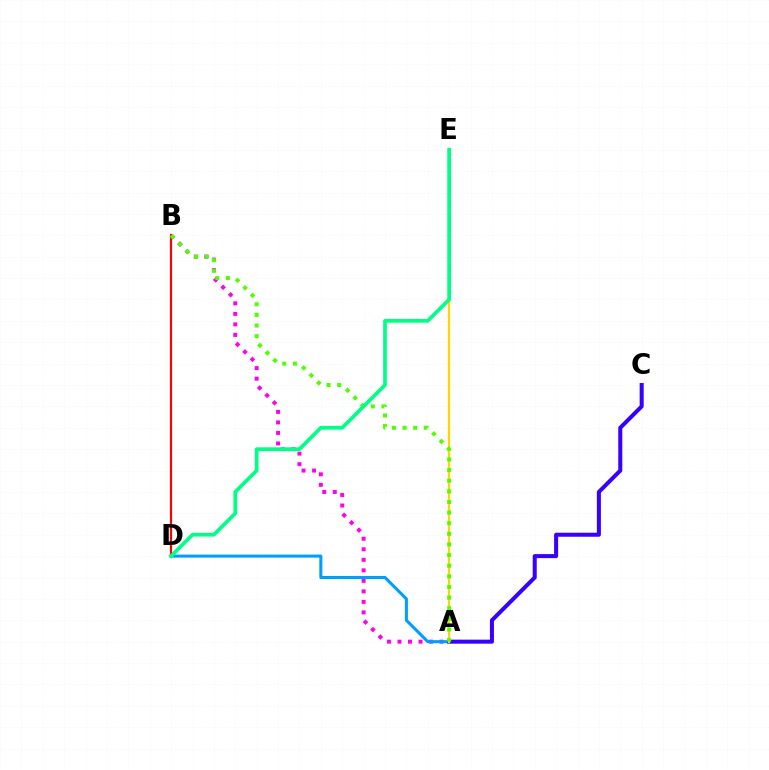{('A', 'B'): [{'color': '#ff00ed', 'line_style': 'dotted', 'thickness': 2.86}, {'color': '#4fff00', 'line_style': 'dotted', 'thickness': 2.89}], ('A', 'D'): [{'color': '#009eff', 'line_style': 'solid', 'thickness': 2.19}], ('A', 'C'): [{'color': '#3700ff', 'line_style': 'solid', 'thickness': 2.9}], ('A', 'E'): [{'color': '#ffd500', 'line_style': 'solid', 'thickness': 1.67}], ('B', 'D'): [{'color': '#ff0000', 'line_style': 'solid', 'thickness': 1.58}], ('D', 'E'): [{'color': '#00ff86', 'line_style': 'solid', 'thickness': 2.67}]}